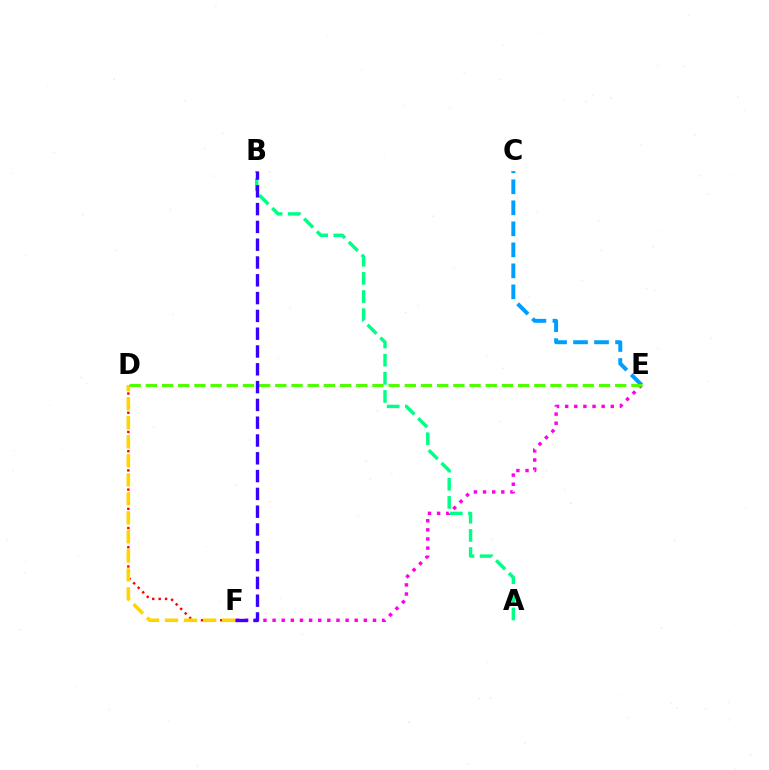{('D', 'F'): [{'color': '#ff0000', 'line_style': 'dotted', 'thickness': 1.74}, {'color': '#ffd500', 'line_style': 'dashed', 'thickness': 2.58}], ('E', 'F'): [{'color': '#ff00ed', 'line_style': 'dotted', 'thickness': 2.48}], ('C', 'E'): [{'color': '#009eff', 'line_style': 'dashed', 'thickness': 2.85}], ('A', 'B'): [{'color': '#00ff86', 'line_style': 'dashed', 'thickness': 2.46}], ('D', 'E'): [{'color': '#4fff00', 'line_style': 'dashed', 'thickness': 2.2}], ('B', 'F'): [{'color': '#3700ff', 'line_style': 'dashed', 'thickness': 2.42}]}